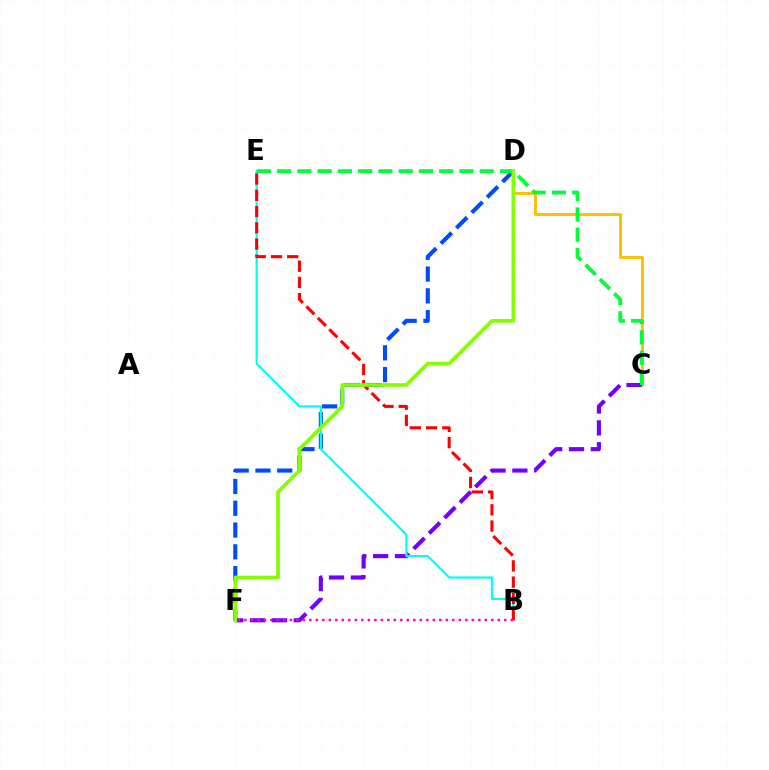{('D', 'F'): [{'color': '#004bff', 'line_style': 'dashed', 'thickness': 2.96}, {'color': '#84ff00', 'line_style': 'solid', 'thickness': 2.66}], ('C', 'D'): [{'color': '#ffbd00', 'line_style': 'solid', 'thickness': 2.06}], ('C', 'F'): [{'color': '#7200ff', 'line_style': 'dashed', 'thickness': 2.97}], ('B', 'E'): [{'color': '#00fff6', 'line_style': 'solid', 'thickness': 1.58}, {'color': '#ff0000', 'line_style': 'dashed', 'thickness': 2.21}], ('B', 'F'): [{'color': '#ff00cf', 'line_style': 'dotted', 'thickness': 1.77}], ('C', 'E'): [{'color': '#00ff39', 'line_style': 'dashed', 'thickness': 2.75}]}